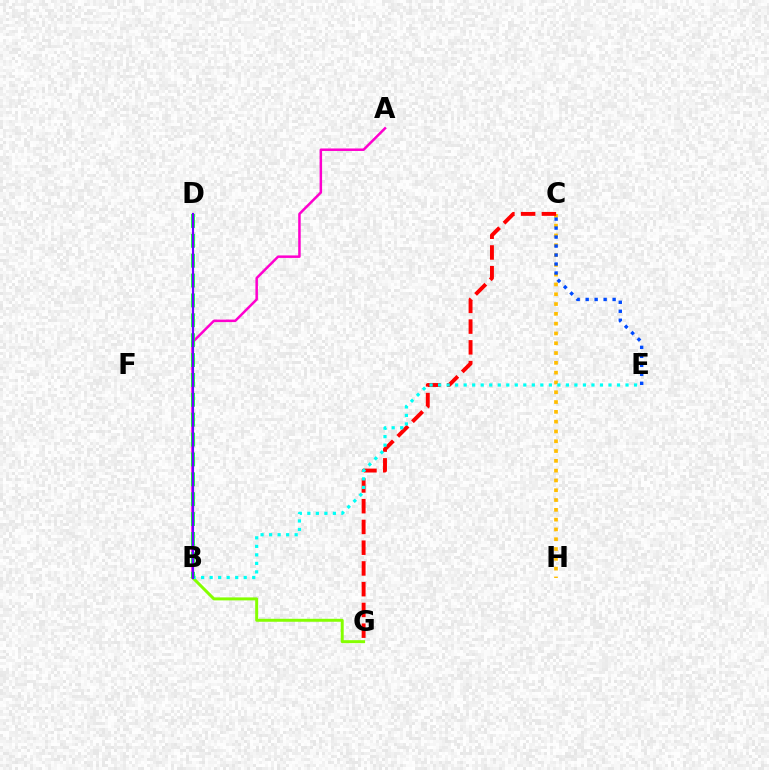{('C', 'H'): [{'color': '#ffbd00', 'line_style': 'dotted', 'thickness': 2.66}], ('C', 'G'): [{'color': '#ff0000', 'line_style': 'dashed', 'thickness': 2.82}], ('A', 'B'): [{'color': '#ff00cf', 'line_style': 'solid', 'thickness': 1.8}], ('C', 'E'): [{'color': '#004bff', 'line_style': 'dotted', 'thickness': 2.44}], ('B', 'G'): [{'color': '#84ff00', 'line_style': 'solid', 'thickness': 2.14}], ('B', 'E'): [{'color': '#00fff6', 'line_style': 'dotted', 'thickness': 2.31}], ('B', 'D'): [{'color': '#00ff39', 'line_style': 'dashed', 'thickness': 2.7}, {'color': '#7200ff', 'line_style': 'solid', 'thickness': 1.54}]}